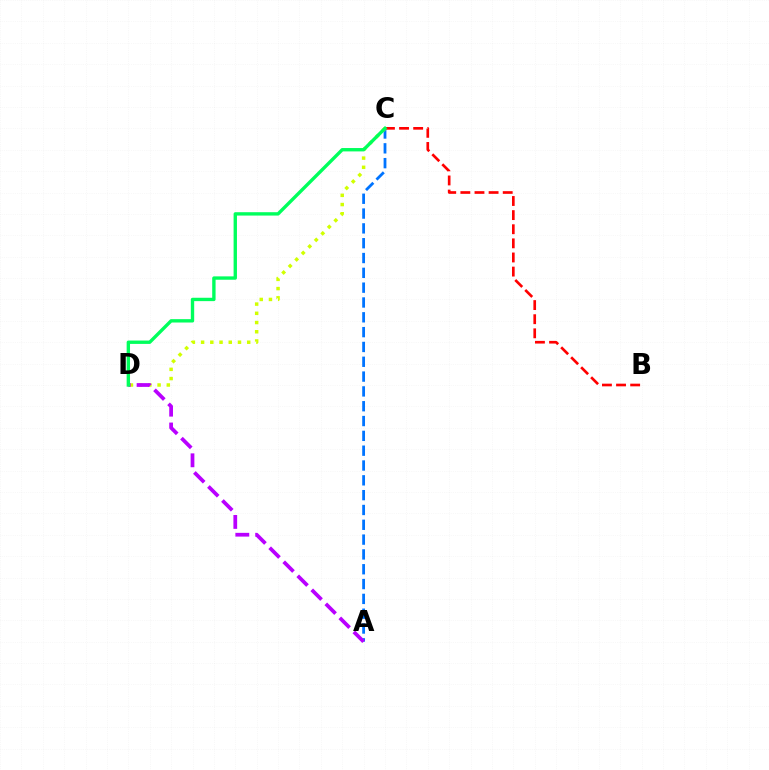{('A', 'C'): [{'color': '#0074ff', 'line_style': 'dashed', 'thickness': 2.01}], ('B', 'C'): [{'color': '#ff0000', 'line_style': 'dashed', 'thickness': 1.92}], ('C', 'D'): [{'color': '#d1ff00', 'line_style': 'dotted', 'thickness': 2.5}, {'color': '#00ff5c', 'line_style': 'solid', 'thickness': 2.43}], ('A', 'D'): [{'color': '#b900ff', 'line_style': 'dashed', 'thickness': 2.69}]}